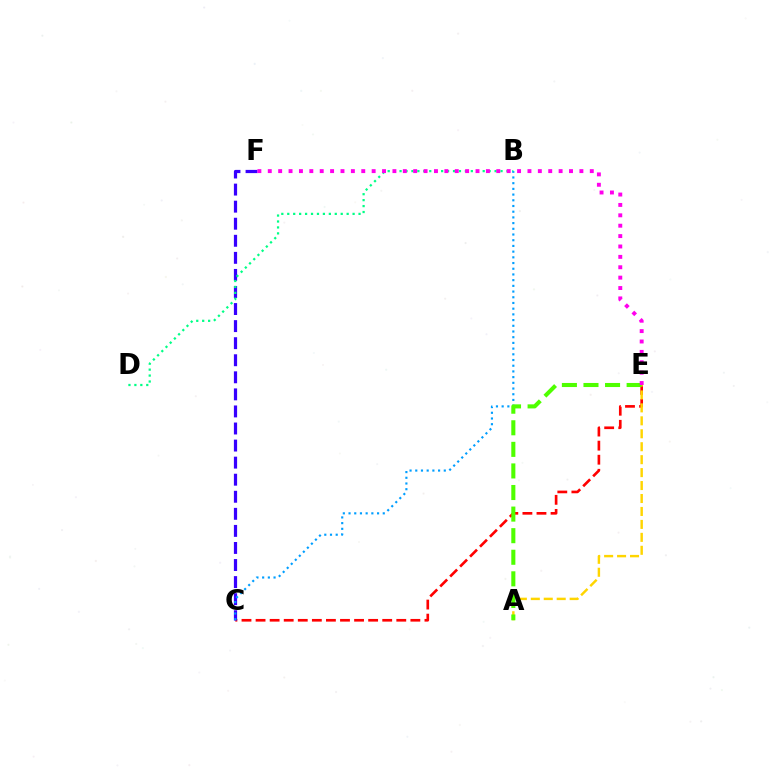{('C', 'E'): [{'color': '#ff0000', 'line_style': 'dashed', 'thickness': 1.91}], ('C', 'F'): [{'color': '#3700ff', 'line_style': 'dashed', 'thickness': 2.32}], ('B', 'D'): [{'color': '#00ff86', 'line_style': 'dotted', 'thickness': 1.61}], ('B', 'C'): [{'color': '#009eff', 'line_style': 'dotted', 'thickness': 1.55}], ('A', 'E'): [{'color': '#ffd500', 'line_style': 'dashed', 'thickness': 1.76}, {'color': '#4fff00', 'line_style': 'dashed', 'thickness': 2.93}], ('E', 'F'): [{'color': '#ff00ed', 'line_style': 'dotted', 'thickness': 2.82}]}